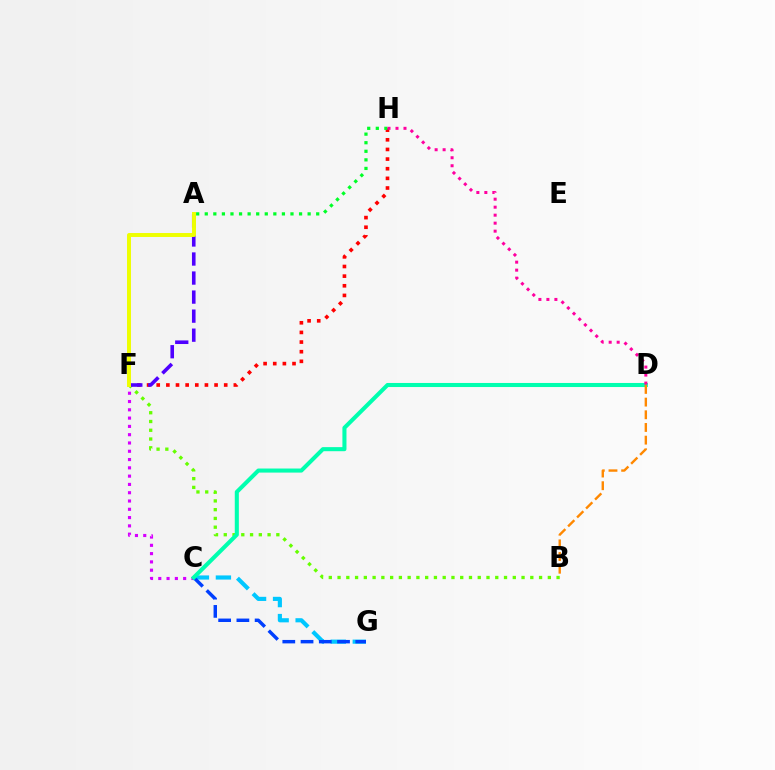{('F', 'H'): [{'color': '#ff0000', 'line_style': 'dotted', 'thickness': 2.62}], ('C', 'F'): [{'color': '#d600ff', 'line_style': 'dotted', 'thickness': 2.25}], ('C', 'G'): [{'color': '#00c7ff', 'line_style': 'dashed', 'thickness': 2.99}, {'color': '#003fff', 'line_style': 'dashed', 'thickness': 2.48}], ('B', 'F'): [{'color': '#66ff00', 'line_style': 'dotted', 'thickness': 2.38}], ('A', 'H'): [{'color': '#00ff27', 'line_style': 'dotted', 'thickness': 2.33}], ('A', 'F'): [{'color': '#4f00ff', 'line_style': 'dashed', 'thickness': 2.59}, {'color': '#eeff00', 'line_style': 'solid', 'thickness': 2.85}], ('C', 'D'): [{'color': '#00ffaf', 'line_style': 'solid', 'thickness': 2.93}], ('D', 'H'): [{'color': '#ff00a0', 'line_style': 'dotted', 'thickness': 2.17}], ('B', 'D'): [{'color': '#ff8800', 'line_style': 'dashed', 'thickness': 1.72}]}